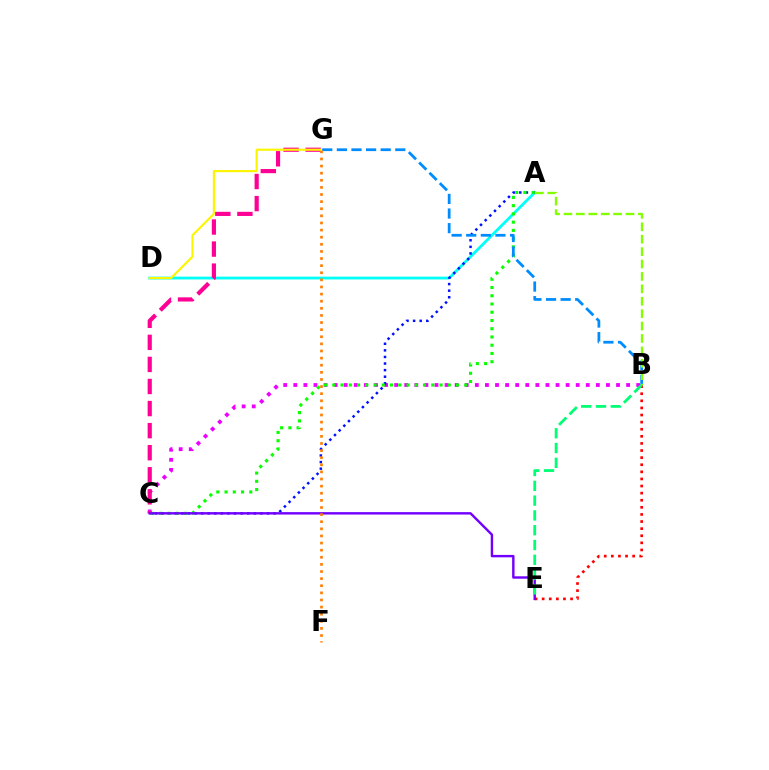{('B', 'C'): [{'color': '#ee00ff', 'line_style': 'dotted', 'thickness': 2.74}], ('A', 'D'): [{'color': '#00fff6', 'line_style': 'solid', 'thickness': 2.02}], ('B', 'E'): [{'color': '#ff0000', 'line_style': 'dotted', 'thickness': 1.93}, {'color': '#00ff74', 'line_style': 'dashed', 'thickness': 2.01}], ('A', 'C'): [{'color': '#0010ff', 'line_style': 'dotted', 'thickness': 1.79}, {'color': '#08ff00', 'line_style': 'dotted', 'thickness': 2.24}], ('C', 'G'): [{'color': '#ff0094', 'line_style': 'dashed', 'thickness': 3.0}], ('C', 'E'): [{'color': '#7200ff', 'line_style': 'solid', 'thickness': 1.74}], ('B', 'G'): [{'color': '#008cff', 'line_style': 'dashed', 'thickness': 1.98}], ('A', 'B'): [{'color': '#84ff00', 'line_style': 'dashed', 'thickness': 1.69}], ('F', 'G'): [{'color': '#ff7c00', 'line_style': 'dotted', 'thickness': 1.93}], ('D', 'G'): [{'color': '#fcf500', 'line_style': 'solid', 'thickness': 1.54}]}